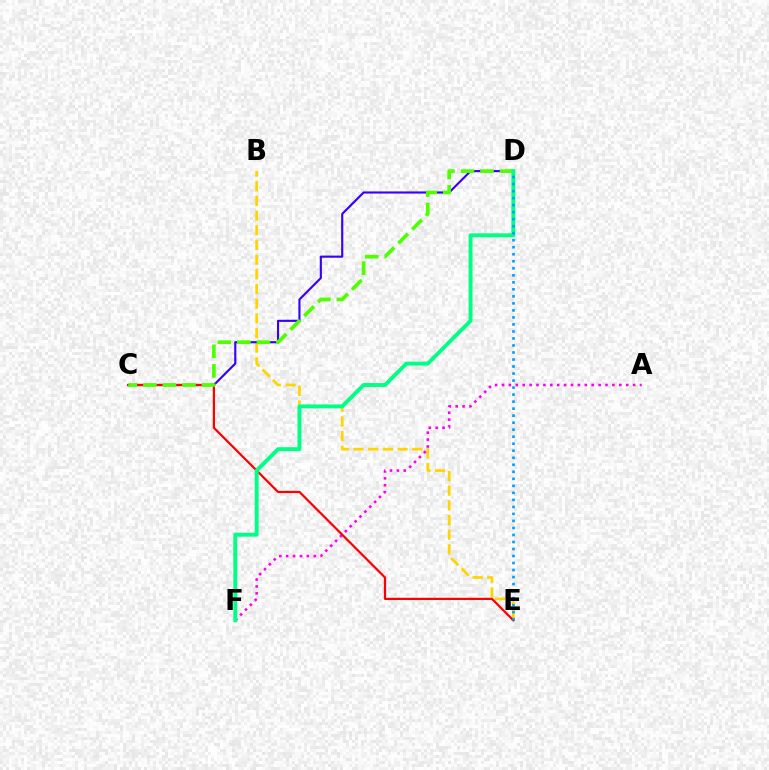{('B', 'E'): [{'color': '#ffd500', 'line_style': 'dashed', 'thickness': 1.99}], ('A', 'F'): [{'color': '#ff00ed', 'line_style': 'dotted', 'thickness': 1.87}], ('C', 'D'): [{'color': '#3700ff', 'line_style': 'solid', 'thickness': 1.54}, {'color': '#4fff00', 'line_style': 'dashed', 'thickness': 2.65}], ('C', 'E'): [{'color': '#ff0000', 'line_style': 'solid', 'thickness': 1.6}], ('D', 'F'): [{'color': '#00ff86', 'line_style': 'solid', 'thickness': 2.81}], ('D', 'E'): [{'color': '#009eff', 'line_style': 'dotted', 'thickness': 1.91}]}